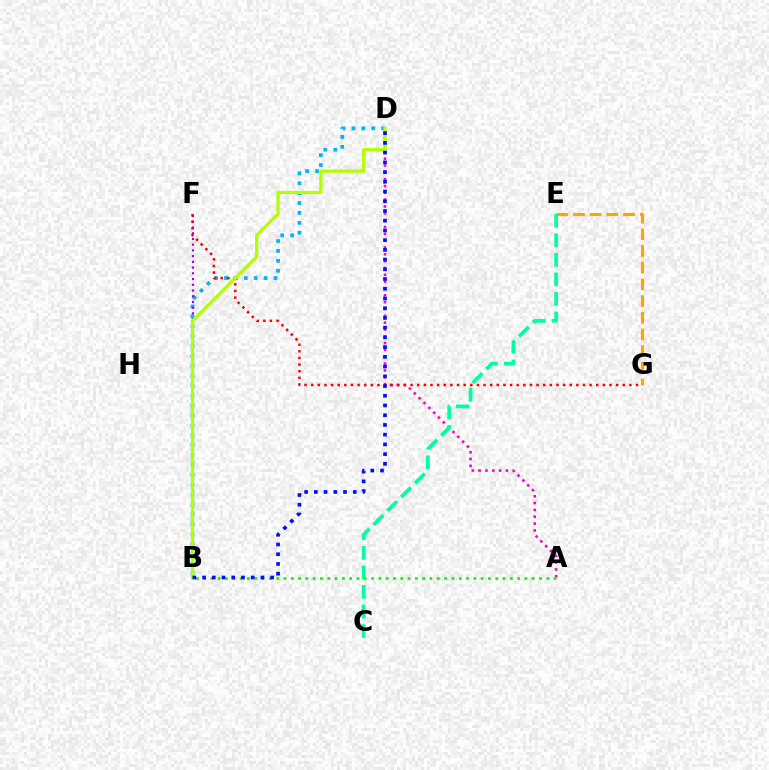{('B', 'D'): [{'color': '#00b5ff', 'line_style': 'dotted', 'thickness': 2.69}, {'color': '#b3ff00', 'line_style': 'solid', 'thickness': 2.31}, {'color': '#0010ff', 'line_style': 'dotted', 'thickness': 2.64}], ('A', 'D'): [{'color': '#ff00bd', 'line_style': 'dotted', 'thickness': 1.86}], ('B', 'F'): [{'color': '#9b00ff', 'line_style': 'dotted', 'thickness': 1.56}], ('E', 'G'): [{'color': '#ffa500', 'line_style': 'dashed', 'thickness': 2.26}], ('F', 'G'): [{'color': '#ff0000', 'line_style': 'dotted', 'thickness': 1.8}], ('C', 'E'): [{'color': '#00ff9d', 'line_style': 'dashed', 'thickness': 2.65}], ('A', 'B'): [{'color': '#08ff00', 'line_style': 'dotted', 'thickness': 1.98}]}